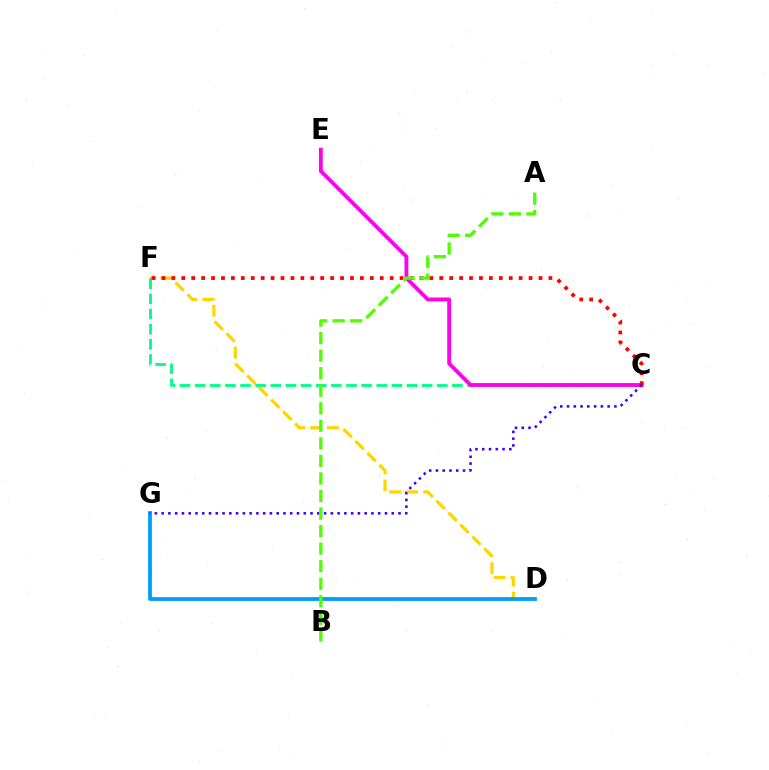{('D', 'F'): [{'color': '#ffd500', 'line_style': 'dashed', 'thickness': 2.3}], ('D', 'G'): [{'color': '#009eff', 'line_style': 'solid', 'thickness': 2.74}], ('C', 'F'): [{'color': '#00ff86', 'line_style': 'dashed', 'thickness': 2.06}, {'color': '#ff0000', 'line_style': 'dotted', 'thickness': 2.7}], ('C', 'E'): [{'color': '#ff00ed', 'line_style': 'solid', 'thickness': 2.76}], ('C', 'G'): [{'color': '#3700ff', 'line_style': 'dotted', 'thickness': 1.84}], ('A', 'B'): [{'color': '#4fff00', 'line_style': 'dashed', 'thickness': 2.38}]}